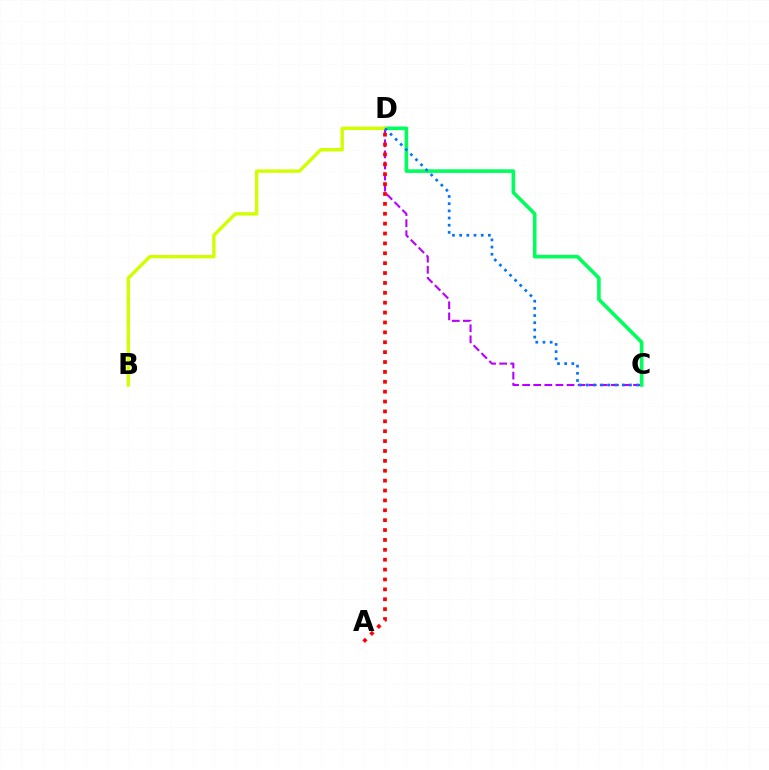{('C', 'D'): [{'color': '#b900ff', 'line_style': 'dashed', 'thickness': 1.51}, {'color': '#00ff5c', 'line_style': 'solid', 'thickness': 2.6}, {'color': '#0074ff', 'line_style': 'dotted', 'thickness': 1.95}], ('B', 'D'): [{'color': '#d1ff00', 'line_style': 'solid', 'thickness': 2.45}], ('A', 'D'): [{'color': '#ff0000', 'line_style': 'dotted', 'thickness': 2.69}]}